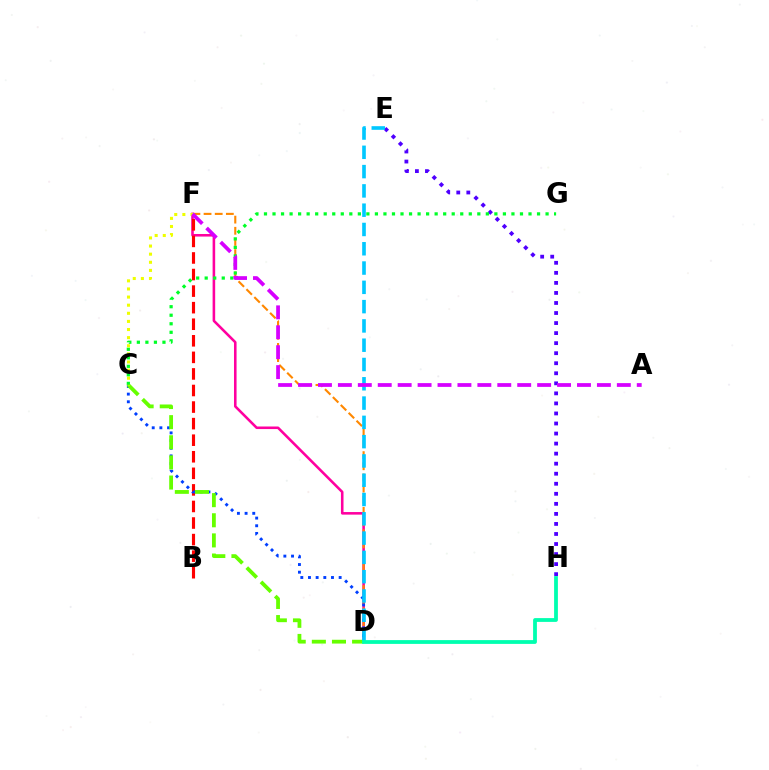{('D', 'F'): [{'color': '#ff00a0', 'line_style': 'solid', 'thickness': 1.85}, {'color': '#ff8800', 'line_style': 'dashed', 'thickness': 1.52}], ('E', 'H'): [{'color': '#4f00ff', 'line_style': 'dotted', 'thickness': 2.73}], ('B', 'F'): [{'color': '#ff0000', 'line_style': 'dashed', 'thickness': 2.25}], ('C', 'D'): [{'color': '#003fff', 'line_style': 'dotted', 'thickness': 2.08}, {'color': '#66ff00', 'line_style': 'dashed', 'thickness': 2.73}], ('C', 'G'): [{'color': '#00ff27', 'line_style': 'dotted', 'thickness': 2.32}], ('C', 'F'): [{'color': '#eeff00', 'line_style': 'dotted', 'thickness': 2.2}], ('D', 'E'): [{'color': '#00c7ff', 'line_style': 'dashed', 'thickness': 2.62}], ('D', 'H'): [{'color': '#00ffaf', 'line_style': 'solid', 'thickness': 2.73}], ('A', 'F'): [{'color': '#d600ff', 'line_style': 'dashed', 'thickness': 2.71}]}